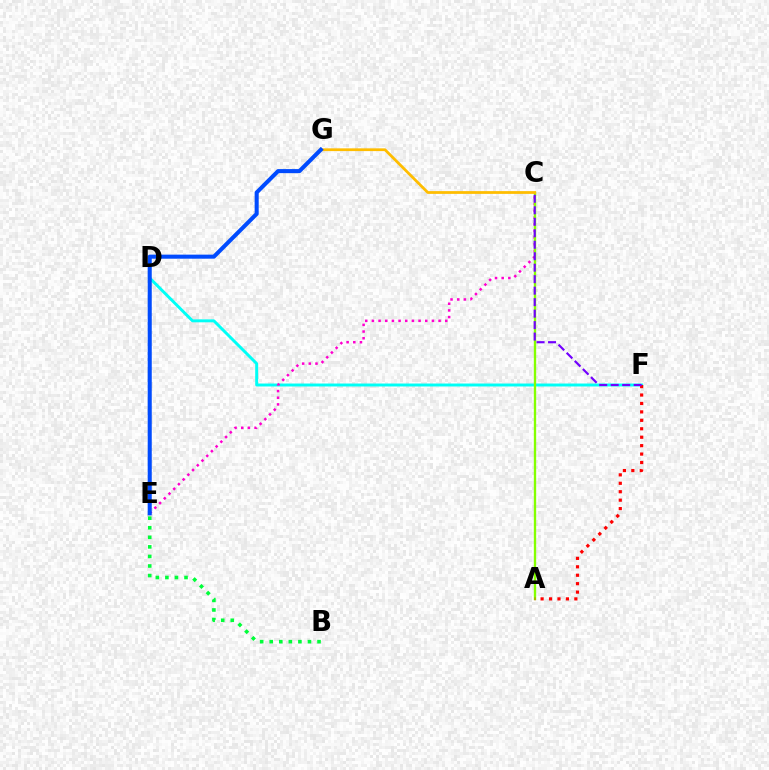{('D', 'F'): [{'color': '#00fff6', 'line_style': 'solid', 'thickness': 2.12}], ('C', 'E'): [{'color': '#ff00cf', 'line_style': 'dotted', 'thickness': 1.81}], ('A', 'C'): [{'color': '#84ff00', 'line_style': 'solid', 'thickness': 1.69}], ('A', 'F'): [{'color': '#ff0000', 'line_style': 'dotted', 'thickness': 2.29}], ('C', 'G'): [{'color': '#ffbd00', 'line_style': 'solid', 'thickness': 1.99}], ('C', 'F'): [{'color': '#7200ff', 'line_style': 'dashed', 'thickness': 1.56}], ('E', 'G'): [{'color': '#004bff', 'line_style': 'solid', 'thickness': 2.92}], ('B', 'E'): [{'color': '#00ff39', 'line_style': 'dotted', 'thickness': 2.6}]}